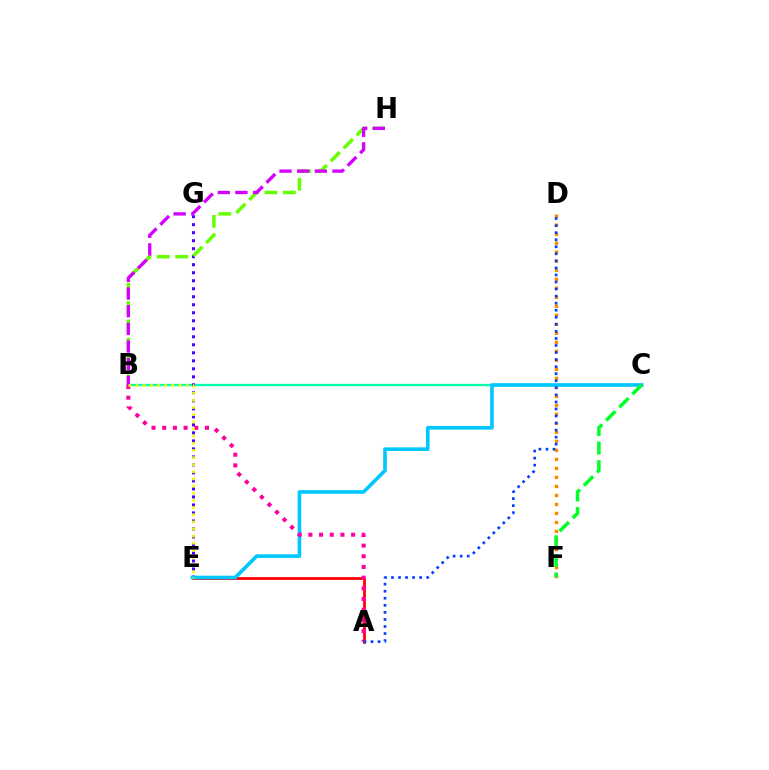{('B', 'C'): [{'color': '#00ffaf', 'line_style': 'solid', 'thickness': 1.67}], ('A', 'E'): [{'color': '#ff0000', 'line_style': 'solid', 'thickness': 1.99}], ('E', 'G'): [{'color': '#4f00ff', 'line_style': 'dotted', 'thickness': 2.18}], ('D', 'F'): [{'color': '#ff8800', 'line_style': 'dotted', 'thickness': 2.45}], ('B', 'H'): [{'color': '#66ff00', 'line_style': 'dashed', 'thickness': 2.49}, {'color': '#d600ff', 'line_style': 'dashed', 'thickness': 2.4}], ('C', 'E'): [{'color': '#00c7ff', 'line_style': 'solid', 'thickness': 2.61}], ('A', 'B'): [{'color': '#ff00a0', 'line_style': 'dotted', 'thickness': 2.9}], ('A', 'D'): [{'color': '#003fff', 'line_style': 'dotted', 'thickness': 1.92}], ('C', 'F'): [{'color': '#00ff27', 'line_style': 'dashed', 'thickness': 2.52}], ('B', 'E'): [{'color': '#eeff00', 'line_style': 'dotted', 'thickness': 1.94}]}